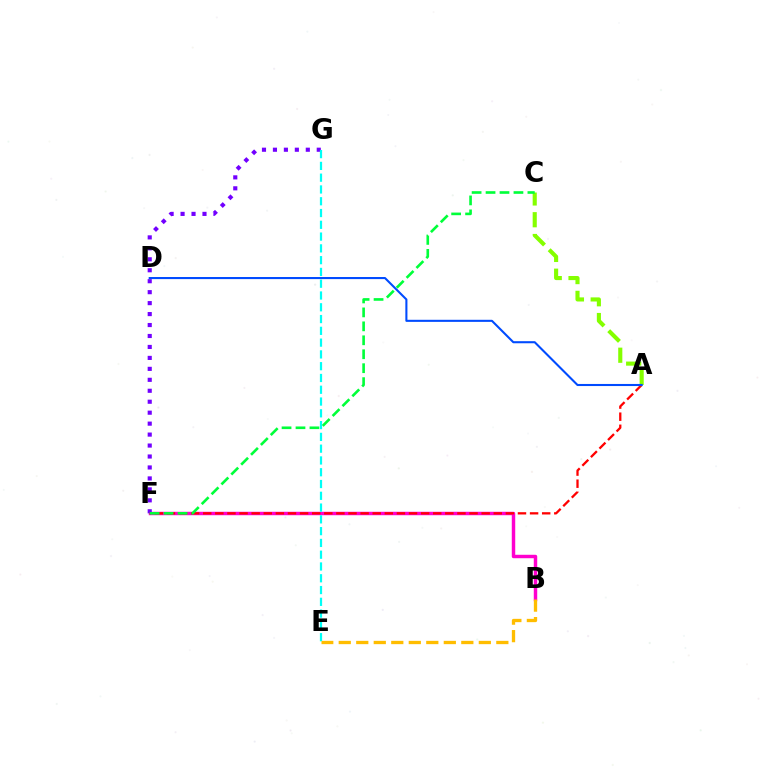{('B', 'F'): [{'color': '#ff00cf', 'line_style': 'solid', 'thickness': 2.48}], ('A', 'C'): [{'color': '#84ff00', 'line_style': 'dashed', 'thickness': 2.96}], ('F', 'G'): [{'color': '#7200ff', 'line_style': 'dotted', 'thickness': 2.98}], ('E', 'G'): [{'color': '#00fff6', 'line_style': 'dashed', 'thickness': 1.6}], ('A', 'F'): [{'color': '#ff0000', 'line_style': 'dashed', 'thickness': 1.64}], ('A', 'D'): [{'color': '#004bff', 'line_style': 'solid', 'thickness': 1.5}], ('C', 'F'): [{'color': '#00ff39', 'line_style': 'dashed', 'thickness': 1.89}], ('B', 'E'): [{'color': '#ffbd00', 'line_style': 'dashed', 'thickness': 2.38}]}